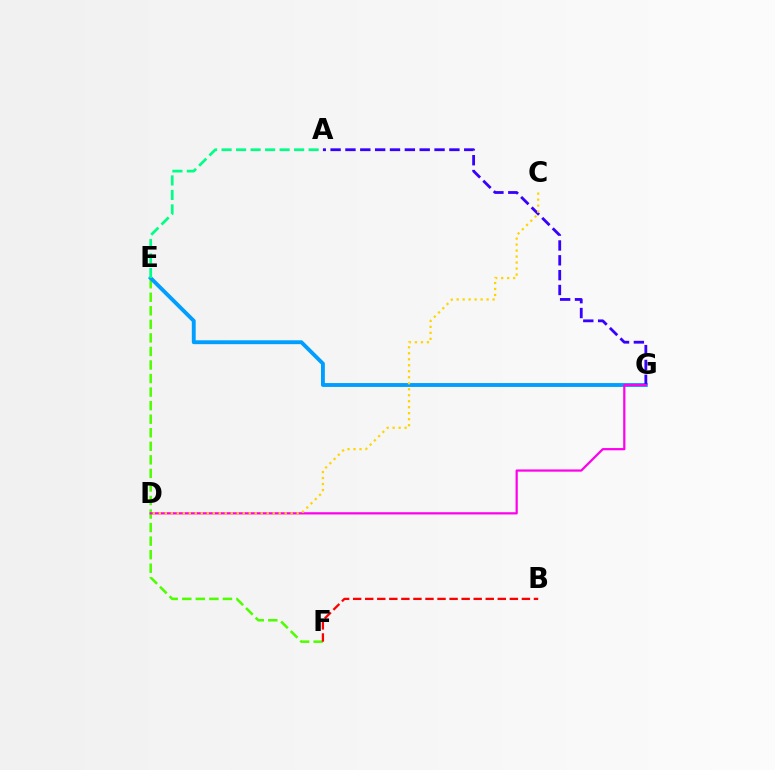{('E', 'F'): [{'color': '#4fff00', 'line_style': 'dashed', 'thickness': 1.84}], ('B', 'F'): [{'color': '#ff0000', 'line_style': 'dashed', 'thickness': 1.64}], ('E', 'G'): [{'color': '#009eff', 'line_style': 'solid', 'thickness': 2.78}], ('A', 'G'): [{'color': '#3700ff', 'line_style': 'dashed', 'thickness': 2.02}], ('D', 'G'): [{'color': '#ff00ed', 'line_style': 'solid', 'thickness': 1.6}], ('C', 'D'): [{'color': '#ffd500', 'line_style': 'dotted', 'thickness': 1.63}], ('A', 'E'): [{'color': '#00ff86', 'line_style': 'dashed', 'thickness': 1.97}]}